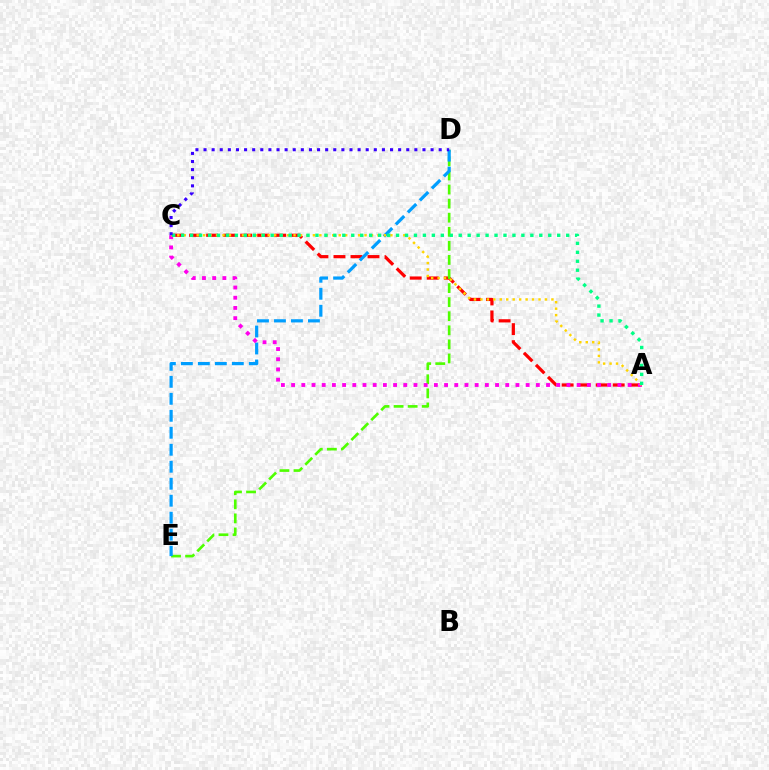{('A', 'C'): [{'color': '#ff0000', 'line_style': 'dashed', 'thickness': 2.31}, {'color': '#ff00ed', 'line_style': 'dotted', 'thickness': 2.77}, {'color': '#ffd500', 'line_style': 'dotted', 'thickness': 1.75}, {'color': '#00ff86', 'line_style': 'dotted', 'thickness': 2.43}], ('D', 'E'): [{'color': '#4fff00', 'line_style': 'dashed', 'thickness': 1.91}, {'color': '#009eff', 'line_style': 'dashed', 'thickness': 2.31}], ('C', 'D'): [{'color': '#3700ff', 'line_style': 'dotted', 'thickness': 2.2}]}